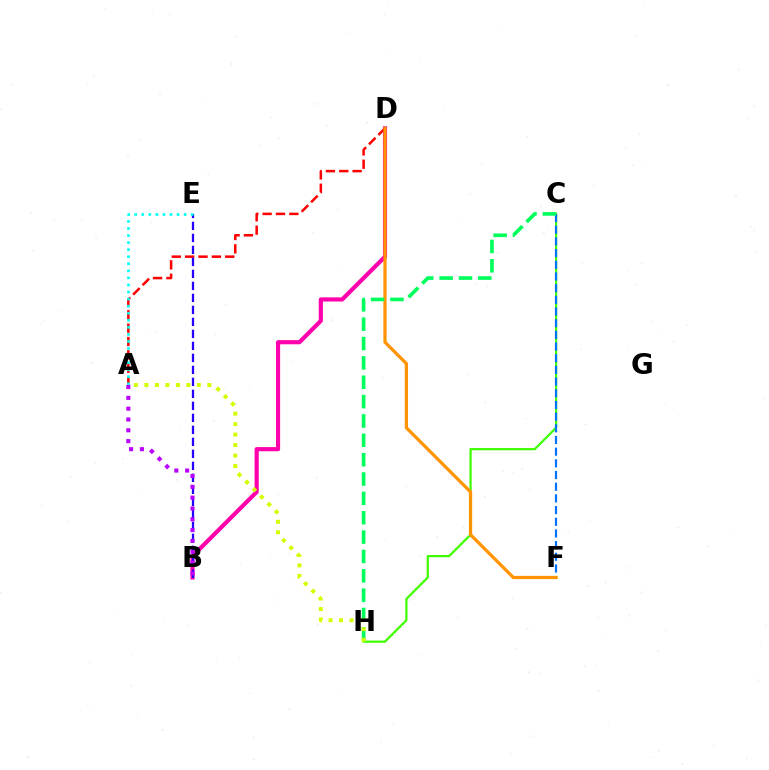{('B', 'D'): [{'color': '#ff00ac', 'line_style': 'solid', 'thickness': 2.99}], ('A', 'D'): [{'color': '#ff0000', 'line_style': 'dashed', 'thickness': 1.82}], ('C', 'H'): [{'color': '#3dff00', 'line_style': 'solid', 'thickness': 1.6}, {'color': '#00ff5c', 'line_style': 'dashed', 'thickness': 2.63}], ('C', 'F'): [{'color': '#0074ff', 'line_style': 'dashed', 'thickness': 1.59}], ('B', 'E'): [{'color': '#2500ff', 'line_style': 'dashed', 'thickness': 1.63}], ('D', 'F'): [{'color': '#ff9400', 'line_style': 'solid', 'thickness': 2.34}], ('A', 'E'): [{'color': '#00fff6', 'line_style': 'dotted', 'thickness': 1.92}], ('A', 'B'): [{'color': '#b900ff', 'line_style': 'dotted', 'thickness': 2.94}], ('A', 'H'): [{'color': '#d1ff00', 'line_style': 'dotted', 'thickness': 2.85}]}